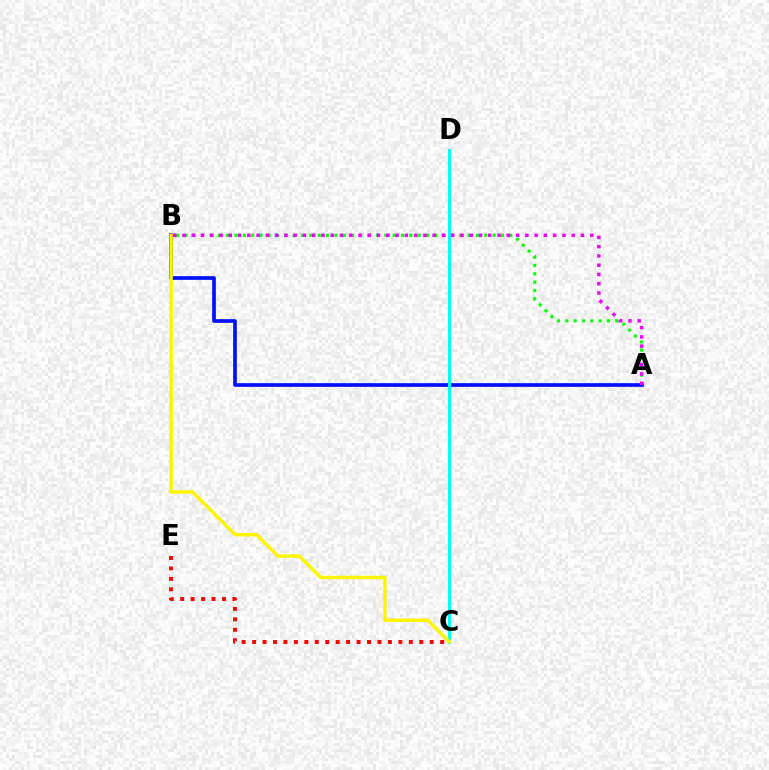{('A', 'B'): [{'color': '#08ff00', 'line_style': 'dotted', 'thickness': 2.26}, {'color': '#0010ff', 'line_style': 'solid', 'thickness': 2.65}, {'color': '#ee00ff', 'line_style': 'dotted', 'thickness': 2.52}], ('C', 'E'): [{'color': '#ff0000', 'line_style': 'dotted', 'thickness': 2.84}], ('C', 'D'): [{'color': '#00fff6', 'line_style': 'solid', 'thickness': 2.19}], ('B', 'C'): [{'color': '#fcf500', 'line_style': 'solid', 'thickness': 2.47}]}